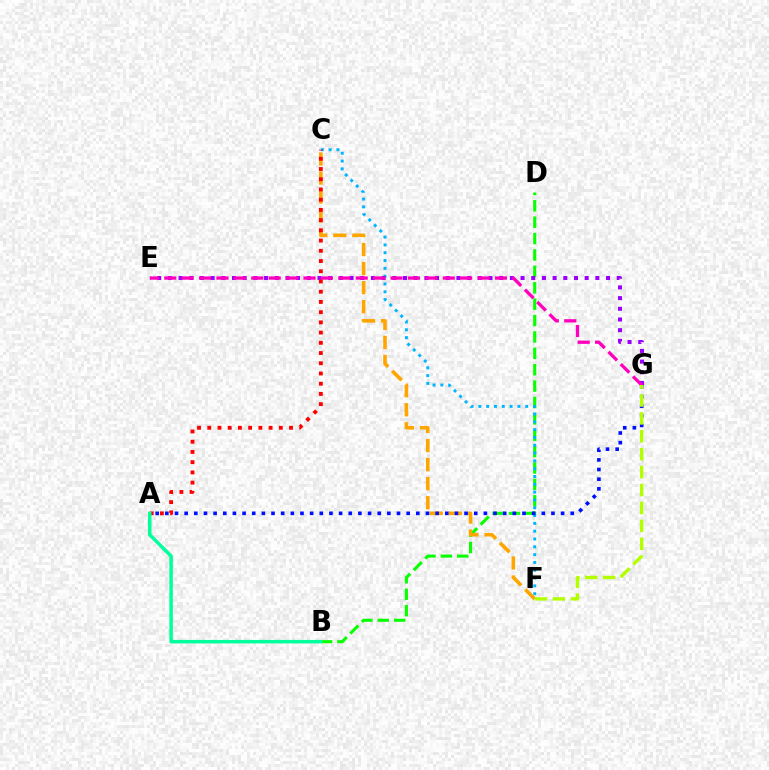{('B', 'D'): [{'color': '#08ff00', 'line_style': 'dashed', 'thickness': 2.23}], ('C', 'F'): [{'color': '#00b5ff', 'line_style': 'dotted', 'thickness': 2.12}, {'color': '#ffa500', 'line_style': 'dashed', 'thickness': 2.59}], ('A', 'G'): [{'color': '#0010ff', 'line_style': 'dotted', 'thickness': 2.62}], ('E', 'G'): [{'color': '#9b00ff', 'line_style': 'dotted', 'thickness': 2.9}, {'color': '#ff00bd', 'line_style': 'dashed', 'thickness': 2.36}], ('F', 'G'): [{'color': '#b3ff00', 'line_style': 'dashed', 'thickness': 2.43}], ('A', 'C'): [{'color': '#ff0000', 'line_style': 'dotted', 'thickness': 2.78}], ('A', 'B'): [{'color': '#00ff9d', 'line_style': 'solid', 'thickness': 2.51}]}